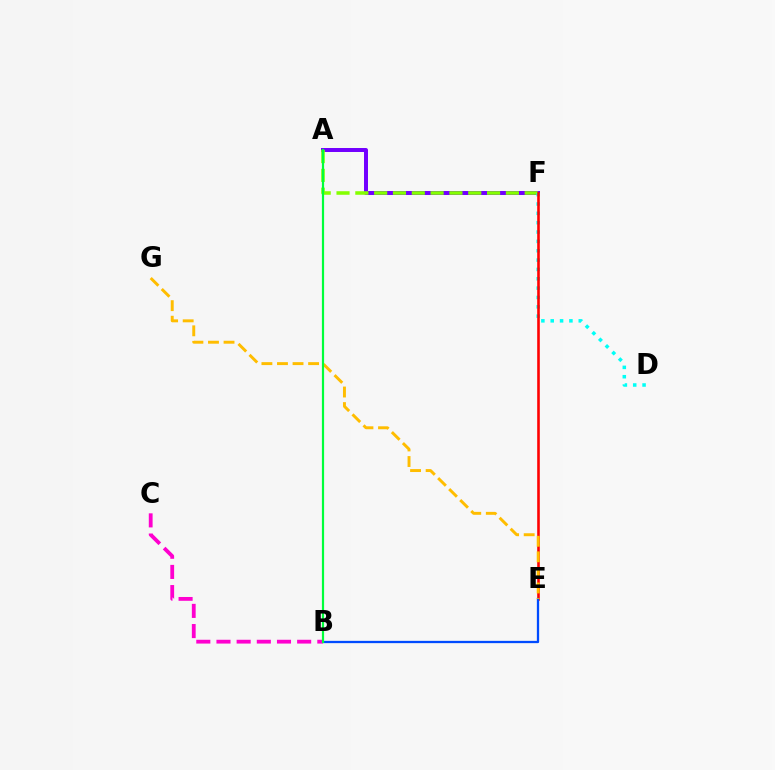{('A', 'F'): [{'color': '#7200ff', 'line_style': 'solid', 'thickness': 2.86}, {'color': '#84ff00', 'line_style': 'dashed', 'thickness': 2.56}], ('D', 'F'): [{'color': '#00fff6', 'line_style': 'dotted', 'thickness': 2.54}], ('E', 'F'): [{'color': '#ff0000', 'line_style': 'solid', 'thickness': 1.87}], ('B', 'E'): [{'color': '#004bff', 'line_style': 'solid', 'thickness': 1.65}], ('E', 'G'): [{'color': '#ffbd00', 'line_style': 'dashed', 'thickness': 2.11}], ('B', 'C'): [{'color': '#ff00cf', 'line_style': 'dashed', 'thickness': 2.74}], ('A', 'B'): [{'color': '#00ff39', 'line_style': 'solid', 'thickness': 1.58}]}